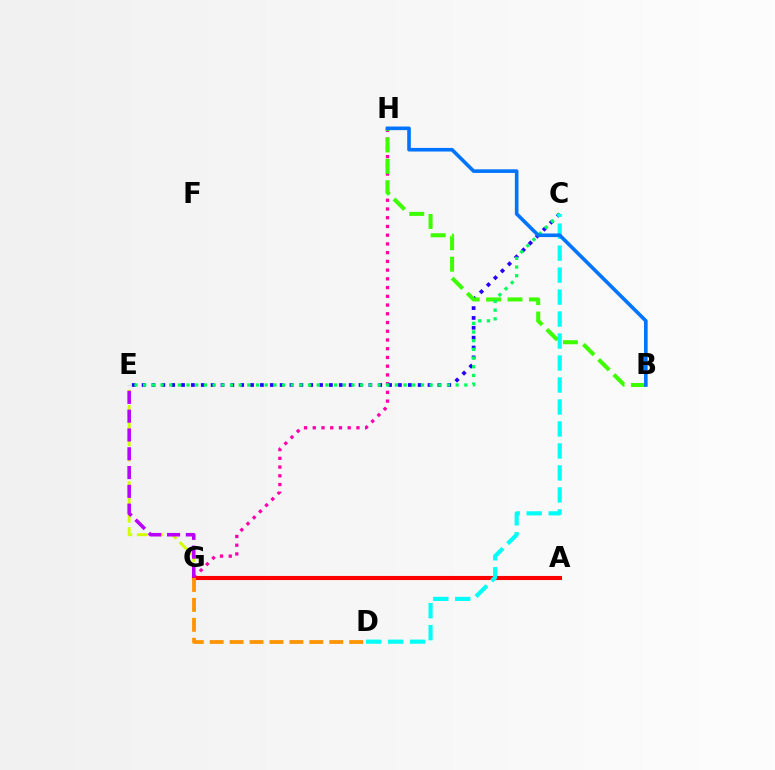{('G', 'H'): [{'color': '#ff00ac', 'line_style': 'dotted', 'thickness': 2.37}], ('E', 'G'): [{'color': '#d1ff00', 'line_style': 'dashed', 'thickness': 2.08}, {'color': '#b900ff', 'line_style': 'dashed', 'thickness': 2.55}], ('C', 'E'): [{'color': '#2500ff', 'line_style': 'dotted', 'thickness': 2.68}, {'color': '#00ff5c', 'line_style': 'dotted', 'thickness': 2.36}], ('B', 'H'): [{'color': '#3dff00', 'line_style': 'dashed', 'thickness': 2.91}, {'color': '#0074ff', 'line_style': 'solid', 'thickness': 2.6}], ('A', 'G'): [{'color': '#ff0000', 'line_style': 'solid', 'thickness': 2.96}], ('C', 'D'): [{'color': '#00fff6', 'line_style': 'dashed', 'thickness': 2.99}], ('D', 'G'): [{'color': '#ff9400', 'line_style': 'dashed', 'thickness': 2.71}]}